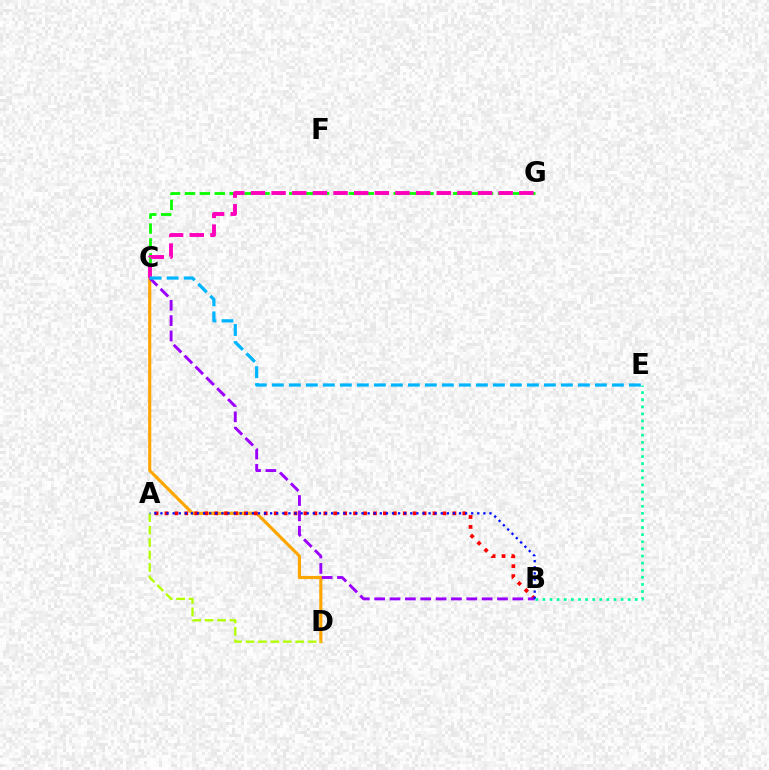{('C', 'G'): [{'color': '#08ff00', 'line_style': 'dashed', 'thickness': 2.03}, {'color': '#ff00bd', 'line_style': 'dashed', 'thickness': 2.8}], ('C', 'D'): [{'color': '#ffa500', 'line_style': 'solid', 'thickness': 2.26}], ('A', 'B'): [{'color': '#ff0000', 'line_style': 'dotted', 'thickness': 2.7}, {'color': '#0010ff', 'line_style': 'dotted', 'thickness': 1.66}], ('B', 'C'): [{'color': '#9b00ff', 'line_style': 'dashed', 'thickness': 2.09}], ('A', 'D'): [{'color': '#b3ff00', 'line_style': 'dashed', 'thickness': 1.69}], ('B', 'E'): [{'color': '#00ff9d', 'line_style': 'dotted', 'thickness': 1.93}], ('C', 'E'): [{'color': '#00b5ff', 'line_style': 'dashed', 'thickness': 2.31}]}